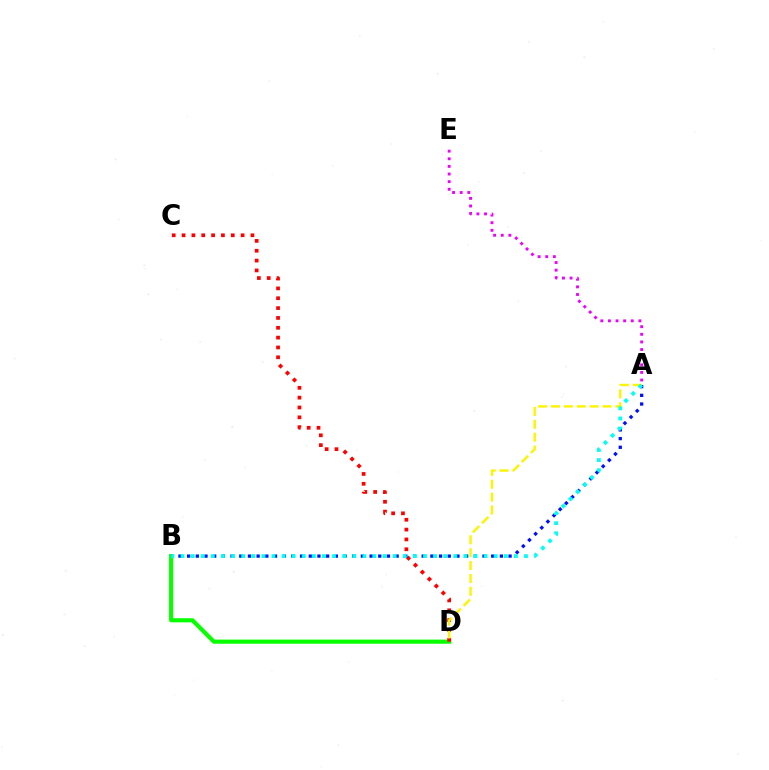{('B', 'D'): [{'color': '#08ff00', 'line_style': 'solid', 'thickness': 2.98}], ('C', 'D'): [{'color': '#ff0000', 'line_style': 'dotted', 'thickness': 2.67}], ('A', 'D'): [{'color': '#fcf500', 'line_style': 'dashed', 'thickness': 1.75}], ('A', 'B'): [{'color': '#0010ff', 'line_style': 'dotted', 'thickness': 2.36}, {'color': '#00fff6', 'line_style': 'dotted', 'thickness': 2.74}], ('A', 'E'): [{'color': '#ee00ff', 'line_style': 'dotted', 'thickness': 2.07}]}